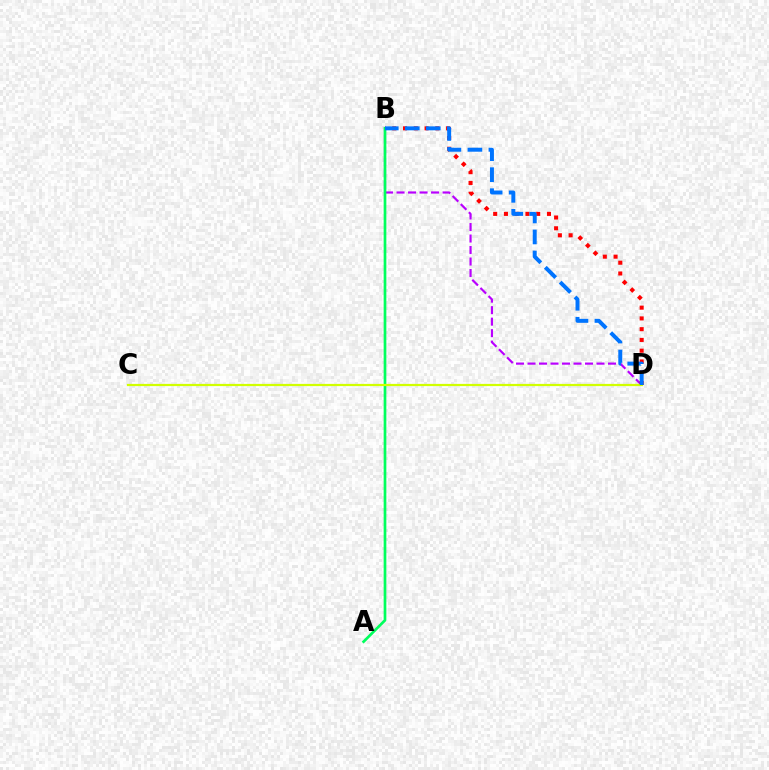{('B', 'D'): [{'color': '#b900ff', 'line_style': 'dashed', 'thickness': 1.56}, {'color': '#ff0000', 'line_style': 'dotted', 'thickness': 2.92}, {'color': '#0074ff', 'line_style': 'dashed', 'thickness': 2.85}], ('A', 'B'): [{'color': '#00ff5c', 'line_style': 'solid', 'thickness': 1.94}], ('C', 'D'): [{'color': '#d1ff00', 'line_style': 'solid', 'thickness': 1.6}]}